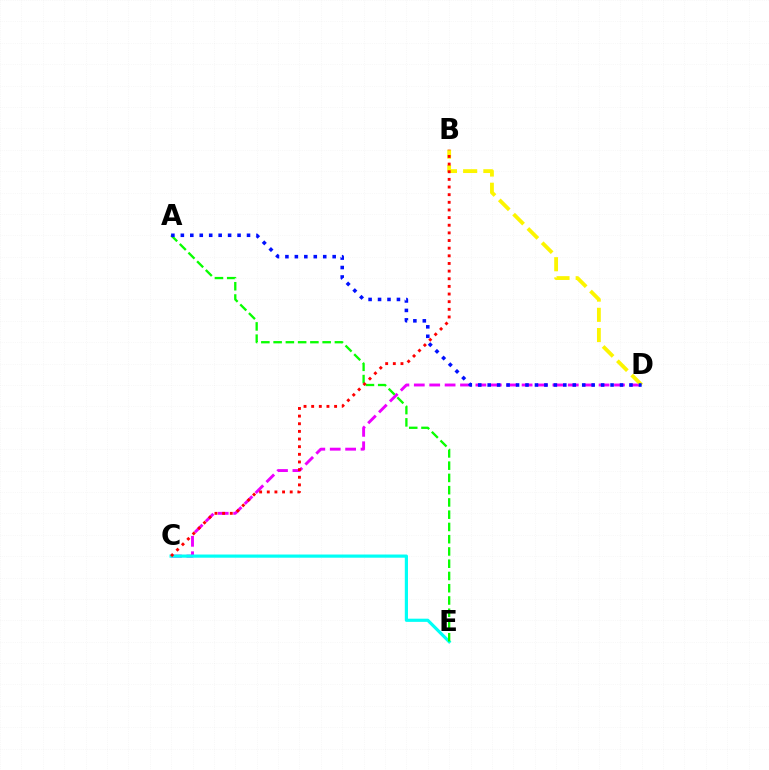{('C', 'D'): [{'color': '#ee00ff', 'line_style': 'dashed', 'thickness': 2.09}], ('B', 'D'): [{'color': '#fcf500', 'line_style': 'dashed', 'thickness': 2.75}], ('C', 'E'): [{'color': '#00fff6', 'line_style': 'solid', 'thickness': 2.29}], ('A', 'E'): [{'color': '#08ff00', 'line_style': 'dashed', 'thickness': 1.67}], ('A', 'D'): [{'color': '#0010ff', 'line_style': 'dotted', 'thickness': 2.57}], ('B', 'C'): [{'color': '#ff0000', 'line_style': 'dotted', 'thickness': 2.08}]}